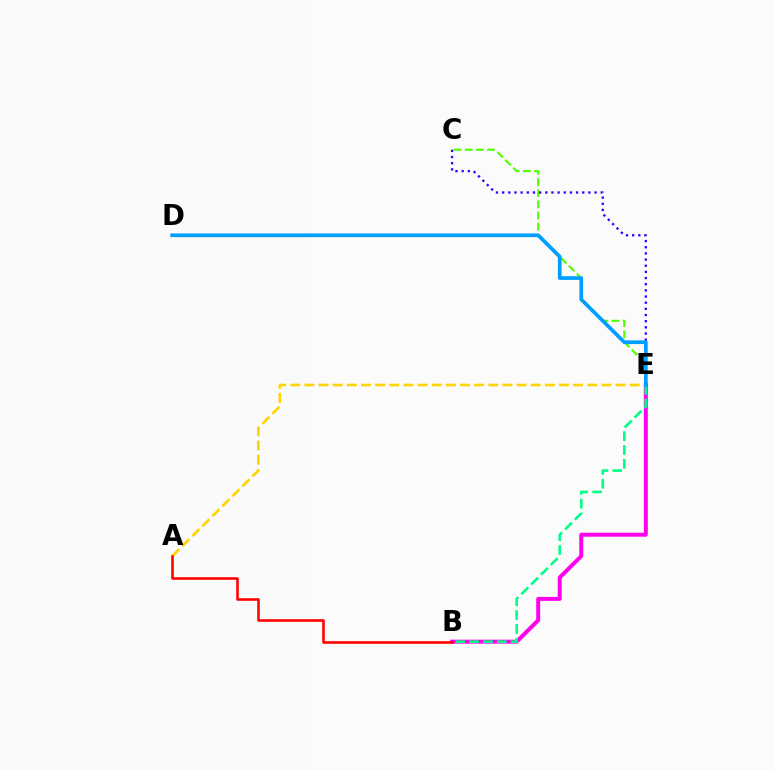{('C', 'E'): [{'color': '#4fff00', 'line_style': 'dashed', 'thickness': 1.51}, {'color': '#3700ff', 'line_style': 'dotted', 'thickness': 1.67}], ('B', 'E'): [{'color': '#ff00ed', 'line_style': 'solid', 'thickness': 2.85}, {'color': '#00ff86', 'line_style': 'dashed', 'thickness': 1.88}], ('A', 'E'): [{'color': '#ffd500', 'line_style': 'dashed', 'thickness': 1.92}], ('A', 'B'): [{'color': '#ff0000', 'line_style': 'solid', 'thickness': 1.85}], ('D', 'E'): [{'color': '#009eff', 'line_style': 'solid', 'thickness': 2.67}]}